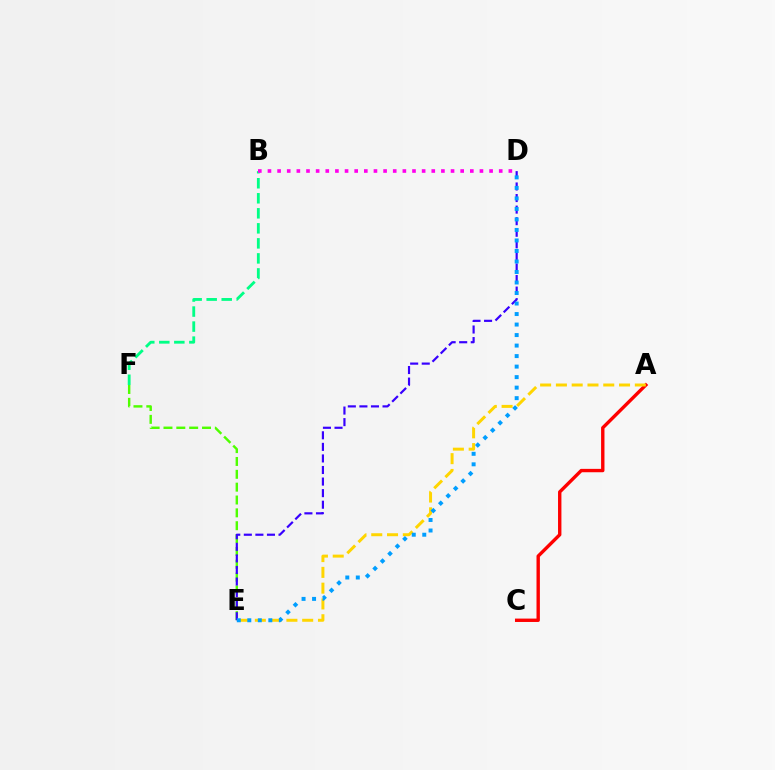{('E', 'F'): [{'color': '#4fff00', 'line_style': 'dashed', 'thickness': 1.75}], ('A', 'C'): [{'color': '#ff0000', 'line_style': 'solid', 'thickness': 2.43}], ('A', 'E'): [{'color': '#ffd500', 'line_style': 'dashed', 'thickness': 2.14}], ('D', 'E'): [{'color': '#3700ff', 'line_style': 'dashed', 'thickness': 1.57}, {'color': '#009eff', 'line_style': 'dotted', 'thickness': 2.86}], ('B', 'F'): [{'color': '#00ff86', 'line_style': 'dashed', 'thickness': 2.04}], ('B', 'D'): [{'color': '#ff00ed', 'line_style': 'dotted', 'thickness': 2.62}]}